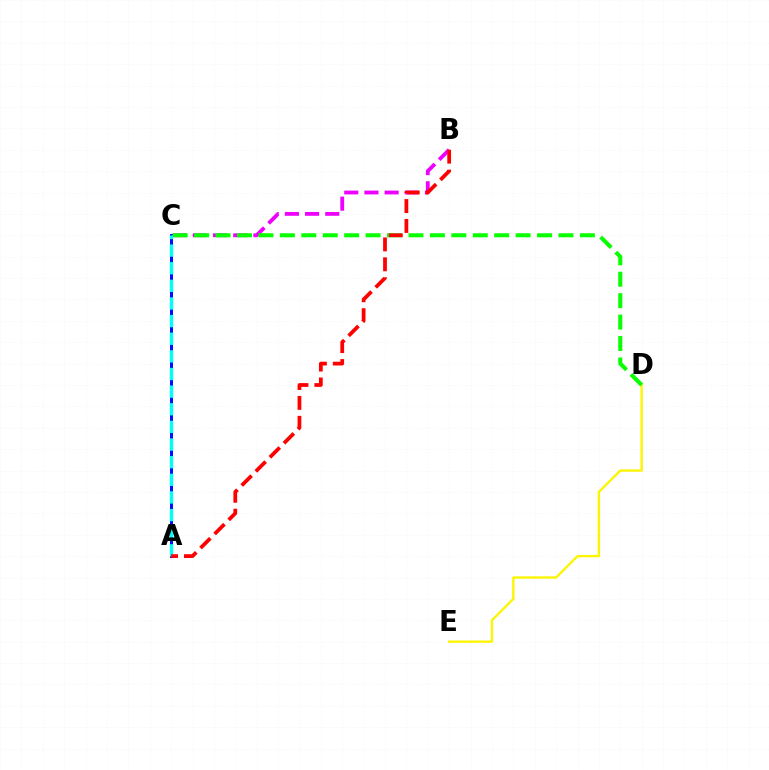{('A', 'C'): [{'color': '#0010ff', 'line_style': 'solid', 'thickness': 2.19}, {'color': '#00fff6', 'line_style': 'dashed', 'thickness': 2.4}], ('D', 'E'): [{'color': '#fcf500', 'line_style': 'solid', 'thickness': 1.69}], ('B', 'C'): [{'color': '#ee00ff', 'line_style': 'dashed', 'thickness': 2.74}], ('C', 'D'): [{'color': '#08ff00', 'line_style': 'dashed', 'thickness': 2.91}], ('A', 'B'): [{'color': '#ff0000', 'line_style': 'dashed', 'thickness': 2.7}]}